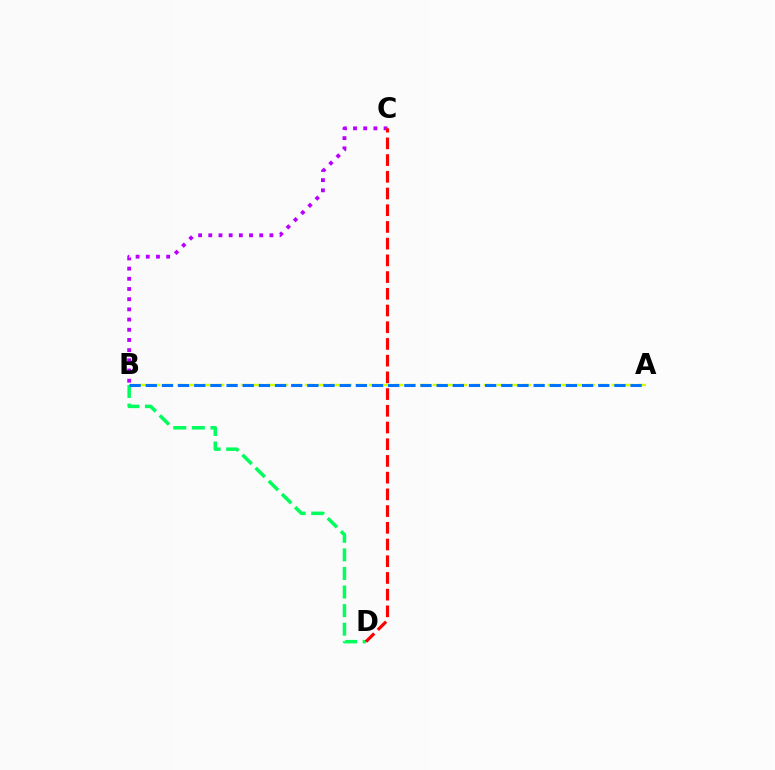{('B', 'D'): [{'color': '#00ff5c', 'line_style': 'dashed', 'thickness': 2.52}], ('A', 'B'): [{'color': '#d1ff00', 'line_style': 'dashed', 'thickness': 1.74}, {'color': '#0074ff', 'line_style': 'dashed', 'thickness': 2.2}], ('B', 'C'): [{'color': '#b900ff', 'line_style': 'dotted', 'thickness': 2.77}], ('C', 'D'): [{'color': '#ff0000', 'line_style': 'dashed', 'thickness': 2.27}]}